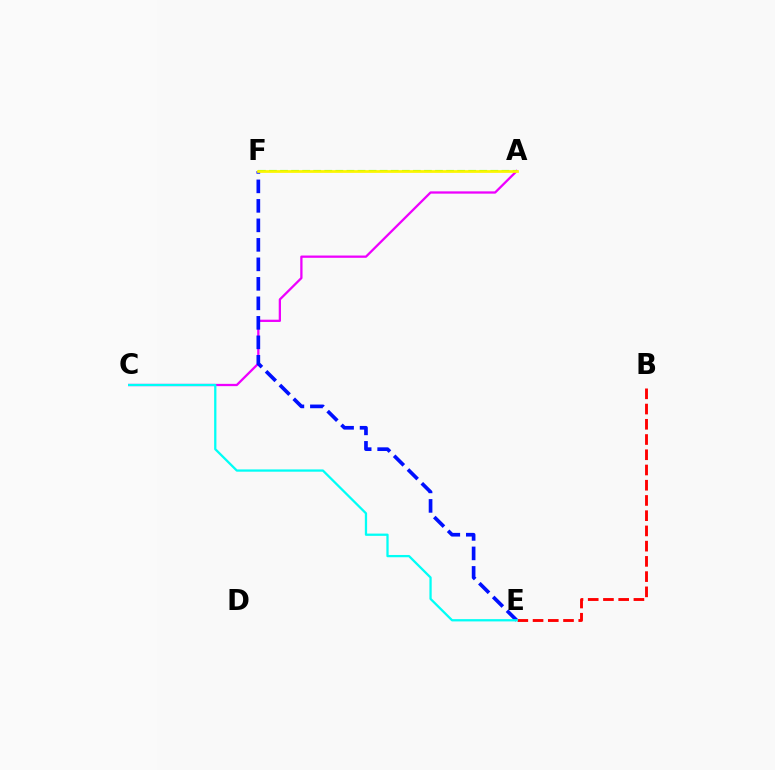{('A', 'C'): [{'color': '#ee00ff', 'line_style': 'solid', 'thickness': 1.64}], ('B', 'E'): [{'color': '#ff0000', 'line_style': 'dashed', 'thickness': 2.07}], ('E', 'F'): [{'color': '#0010ff', 'line_style': 'dashed', 'thickness': 2.65}], ('A', 'F'): [{'color': '#08ff00', 'line_style': 'dashed', 'thickness': 1.5}, {'color': '#fcf500', 'line_style': 'solid', 'thickness': 1.98}], ('C', 'E'): [{'color': '#00fff6', 'line_style': 'solid', 'thickness': 1.64}]}